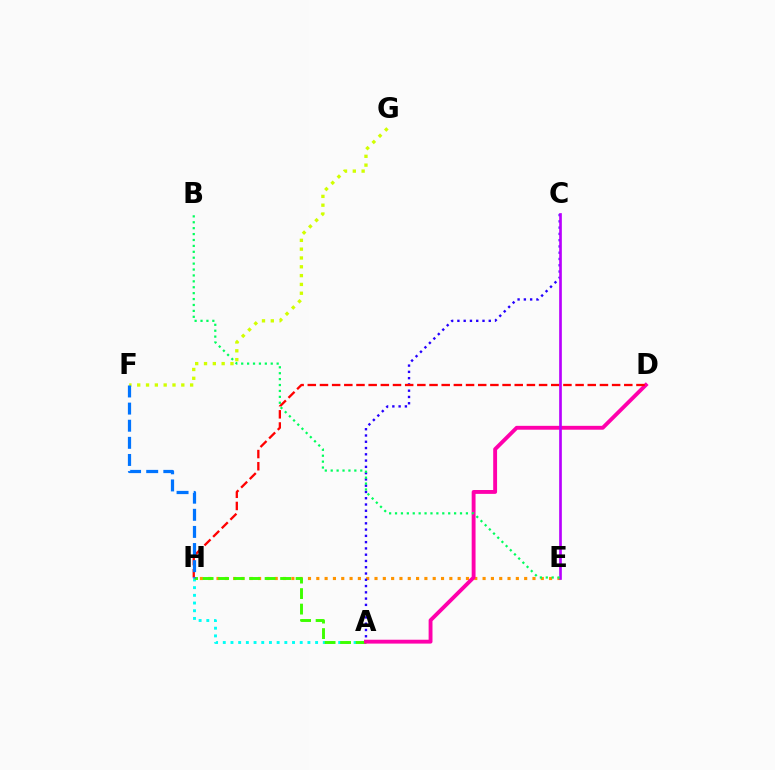{('E', 'H'): [{'color': '#ff9400', 'line_style': 'dotted', 'thickness': 2.26}], ('A', 'H'): [{'color': '#00fff6', 'line_style': 'dotted', 'thickness': 2.09}, {'color': '#3dff00', 'line_style': 'dashed', 'thickness': 2.11}], ('F', 'G'): [{'color': '#d1ff00', 'line_style': 'dotted', 'thickness': 2.4}], ('A', 'C'): [{'color': '#2500ff', 'line_style': 'dotted', 'thickness': 1.7}], ('A', 'D'): [{'color': '#ff00ac', 'line_style': 'solid', 'thickness': 2.79}], ('D', 'H'): [{'color': '#ff0000', 'line_style': 'dashed', 'thickness': 1.65}], ('C', 'E'): [{'color': '#b900ff', 'line_style': 'solid', 'thickness': 1.93}], ('F', 'H'): [{'color': '#0074ff', 'line_style': 'dashed', 'thickness': 2.33}], ('B', 'E'): [{'color': '#00ff5c', 'line_style': 'dotted', 'thickness': 1.61}]}